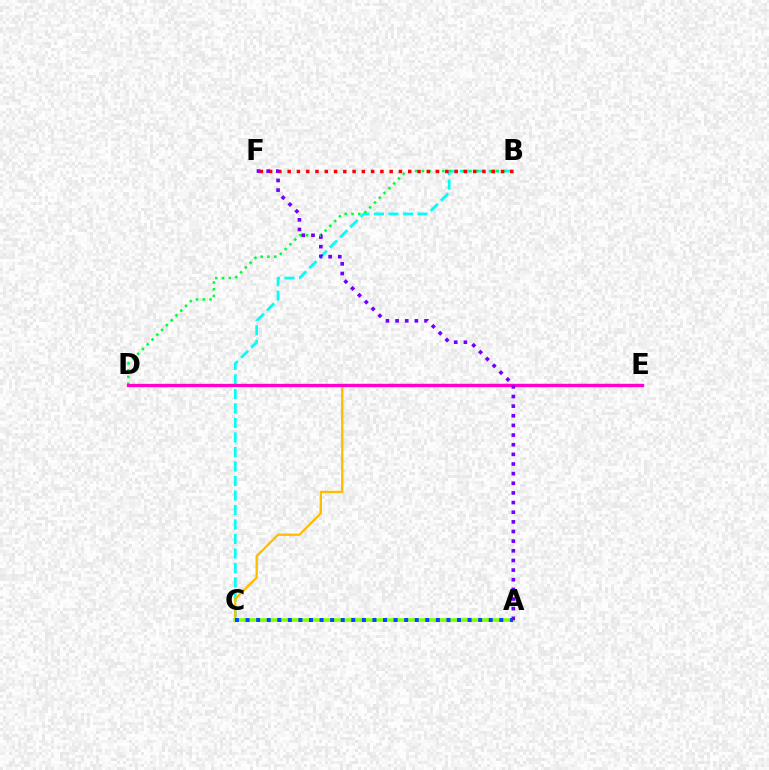{('B', 'C'): [{'color': '#00fff6', 'line_style': 'dashed', 'thickness': 1.97}], ('C', 'E'): [{'color': '#ffbd00', 'line_style': 'solid', 'thickness': 1.68}], ('B', 'D'): [{'color': '#00ff39', 'line_style': 'dotted', 'thickness': 1.84}], ('A', 'C'): [{'color': '#84ff00', 'line_style': 'solid', 'thickness': 2.6}, {'color': '#004bff', 'line_style': 'dotted', 'thickness': 2.87}], ('D', 'E'): [{'color': '#ff00cf', 'line_style': 'solid', 'thickness': 2.4}], ('B', 'F'): [{'color': '#ff0000', 'line_style': 'dotted', 'thickness': 2.52}], ('A', 'F'): [{'color': '#7200ff', 'line_style': 'dotted', 'thickness': 2.62}]}